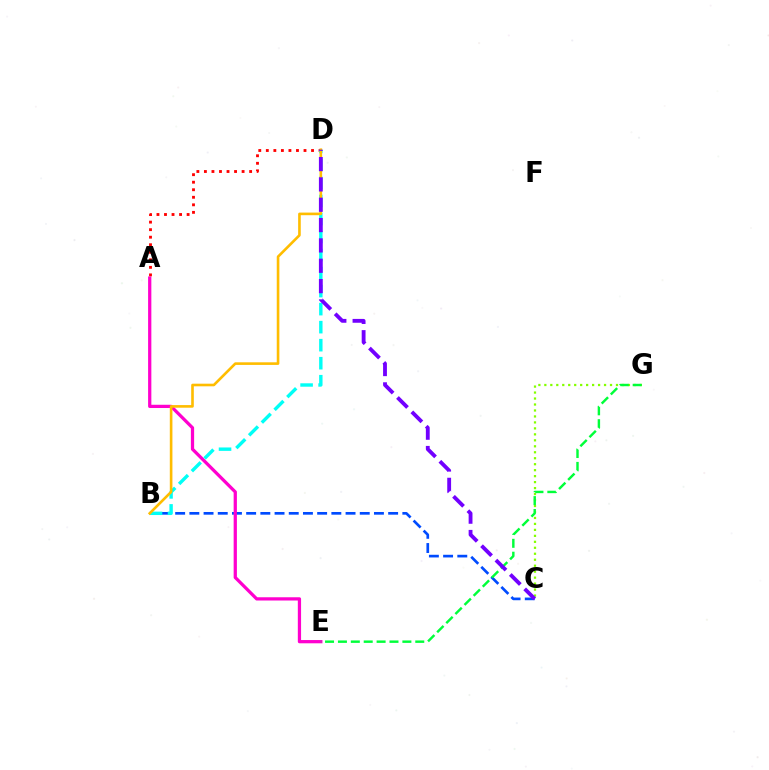{('B', 'C'): [{'color': '#004bff', 'line_style': 'dashed', 'thickness': 1.93}], ('A', 'E'): [{'color': '#ff00cf', 'line_style': 'solid', 'thickness': 2.34}], ('C', 'G'): [{'color': '#84ff00', 'line_style': 'dotted', 'thickness': 1.62}], ('A', 'D'): [{'color': '#ff0000', 'line_style': 'dotted', 'thickness': 2.05}], ('B', 'D'): [{'color': '#00fff6', 'line_style': 'dashed', 'thickness': 2.45}, {'color': '#ffbd00', 'line_style': 'solid', 'thickness': 1.89}], ('E', 'G'): [{'color': '#00ff39', 'line_style': 'dashed', 'thickness': 1.75}], ('C', 'D'): [{'color': '#7200ff', 'line_style': 'dashed', 'thickness': 2.76}]}